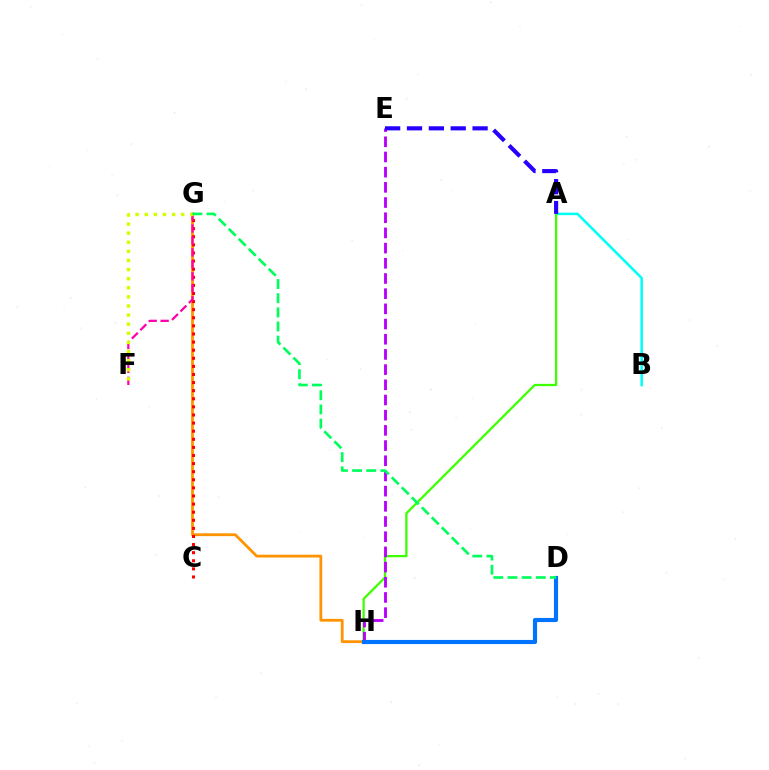{('A', 'B'): [{'color': '#00fff6', 'line_style': 'solid', 'thickness': 1.83}], ('A', 'H'): [{'color': '#3dff00', 'line_style': 'solid', 'thickness': 1.64}], ('G', 'H'): [{'color': '#ff9400', 'line_style': 'solid', 'thickness': 2.01}], ('E', 'H'): [{'color': '#b900ff', 'line_style': 'dashed', 'thickness': 2.06}], ('D', 'H'): [{'color': '#0074ff', 'line_style': 'solid', 'thickness': 2.98}], ('A', 'E'): [{'color': '#2500ff', 'line_style': 'dashed', 'thickness': 2.97}], ('C', 'G'): [{'color': '#ff0000', 'line_style': 'dotted', 'thickness': 2.2}], ('F', 'G'): [{'color': '#ff00ac', 'line_style': 'dashed', 'thickness': 1.63}, {'color': '#d1ff00', 'line_style': 'dotted', 'thickness': 2.47}], ('D', 'G'): [{'color': '#00ff5c', 'line_style': 'dashed', 'thickness': 1.92}]}